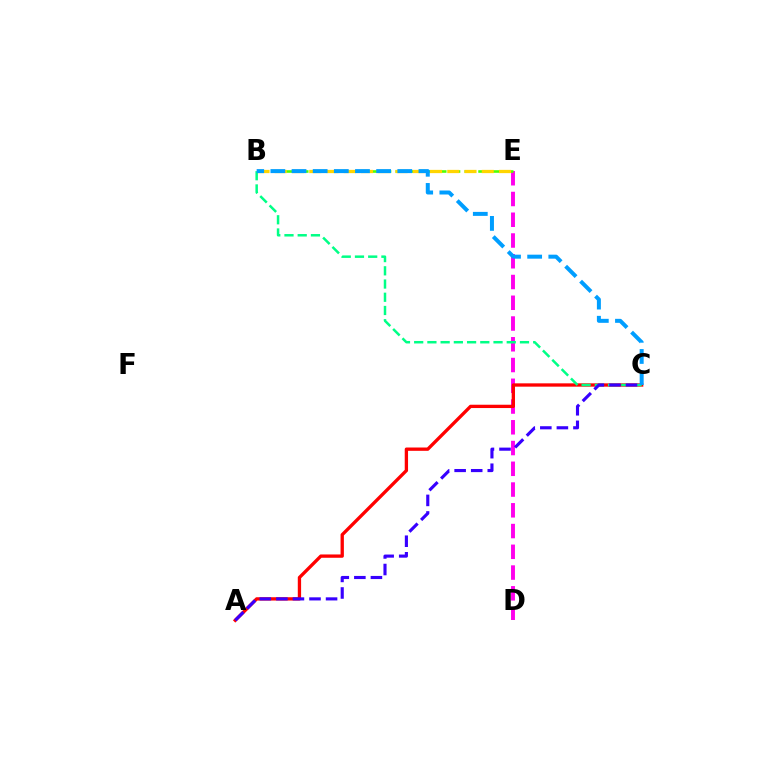{('D', 'E'): [{'color': '#ff00ed', 'line_style': 'dashed', 'thickness': 2.82}], ('B', 'E'): [{'color': '#4fff00', 'line_style': 'dashed', 'thickness': 1.87}, {'color': '#ffd500', 'line_style': 'dashed', 'thickness': 2.34}], ('A', 'C'): [{'color': '#ff0000', 'line_style': 'solid', 'thickness': 2.39}, {'color': '#3700ff', 'line_style': 'dashed', 'thickness': 2.25}], ('B', 'C'): [{'color': '#00ff86', 'line_style': 'dashed', 'thickness': 1.8}, {'color': '#009eff', 'line_style': 'dashed', 'thickness': 2.87}]}